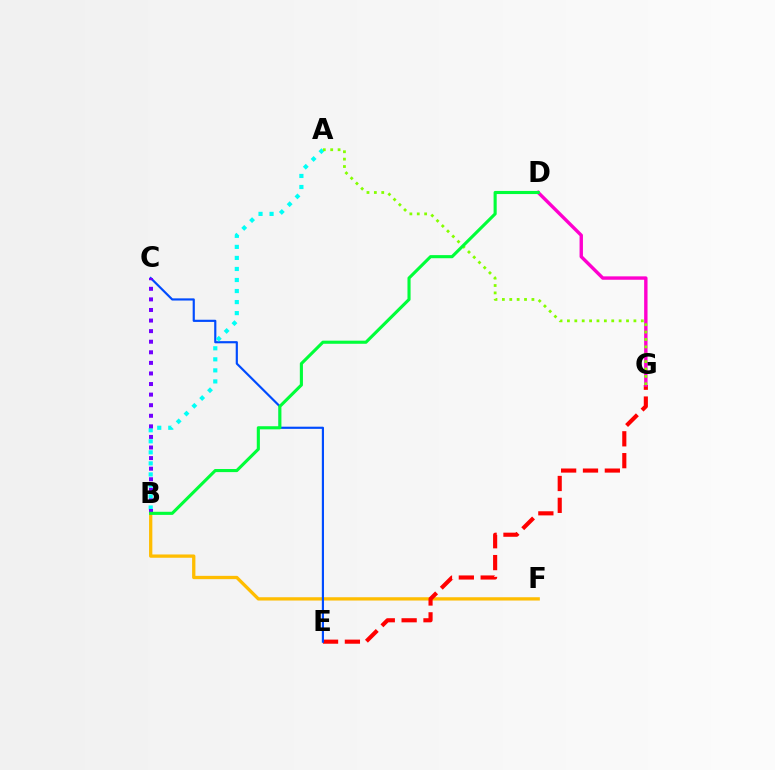{('B', 'F'): [{'color': '#ffbd00', 'line_style': 'solid', 'thickness': 2.37}], ('E', 'G'): [{'color': '#ff0000', 'line_style': 'dashed', 'thickness': 2.97}], ('C', 'E'): [{'color': '#004bff', 'line_style': 'solid', 'thickness': 1.56}], ('D', 'G'): [{'color': '#ff00cf', 'line_style': 'solid', 'thickness': 2.44}], ('A', 'B'): [{'color': '#00fff6', 'line_style': 'dotted', 'thickness': 3.0}], ('A', 'G'): [{'color': '#84ff00', 'line_style': 'dotted', 'thickness': 2.01}], ('B', 'C'): [{'color': '#7200ff', 'line_style': 'dotted', 'thickness': 2.87}], ('B', 'D'): [{'color': '#00ff39', 'line_style': 'solid', 'thickness': 2.24}]}